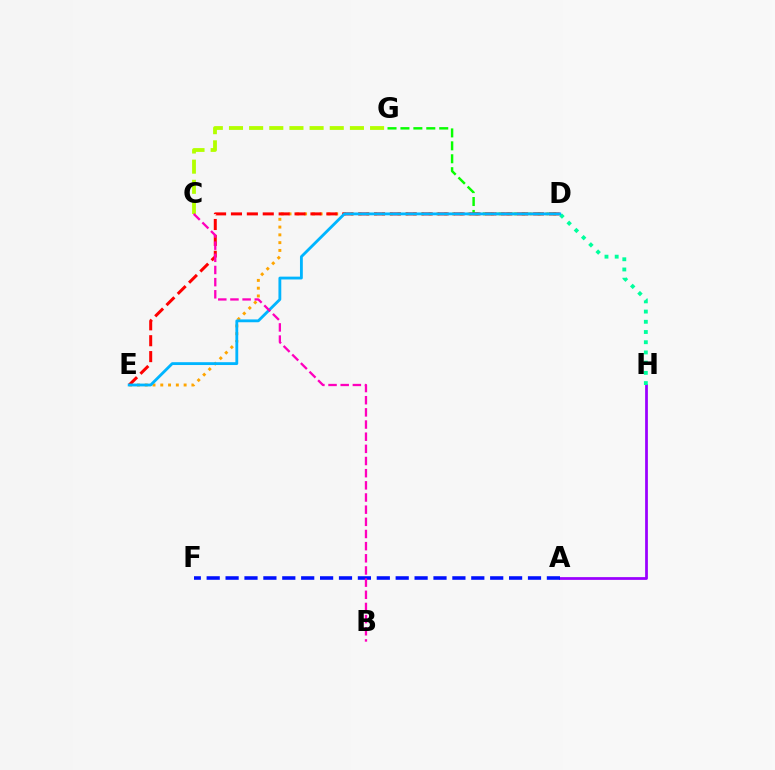{('A', 'H'): [{'color': '#9b00ff', 'line_style': 'solid', 'thickness': 1.98}], ('D', 'E'): [{'color': '#ffa500', 'line_style': 'dotted', 'thickness': 2.11}, {'color': '#ff0000', 'line_style': 'dashed', 'thickness': 2.16}, {'color': '#00b5ff', 'line_style': 'solid', 'thickness': 2.04}], ('A', 'F'): [{'color': '#0010ff', 'line_style': 'dashed', 'thickness': 2.57}], ('D', 'G'): [{'color': '#08ff00', 'line_style': 'dashed', 'thickness': 1.76}], ('D', 'H'): [{'color': '#00ff9d', 'line_style': 'dotted', 'thickness': 2.77}], ('C', 'G'): [{'color': '#b3ff00', 'line_style': 'dashed', 'thickness': 2.74}], ('B', 'C'): [{'color': '#ff00bd', 'line_style': 'dashed', 'thickness': 1.65}]}